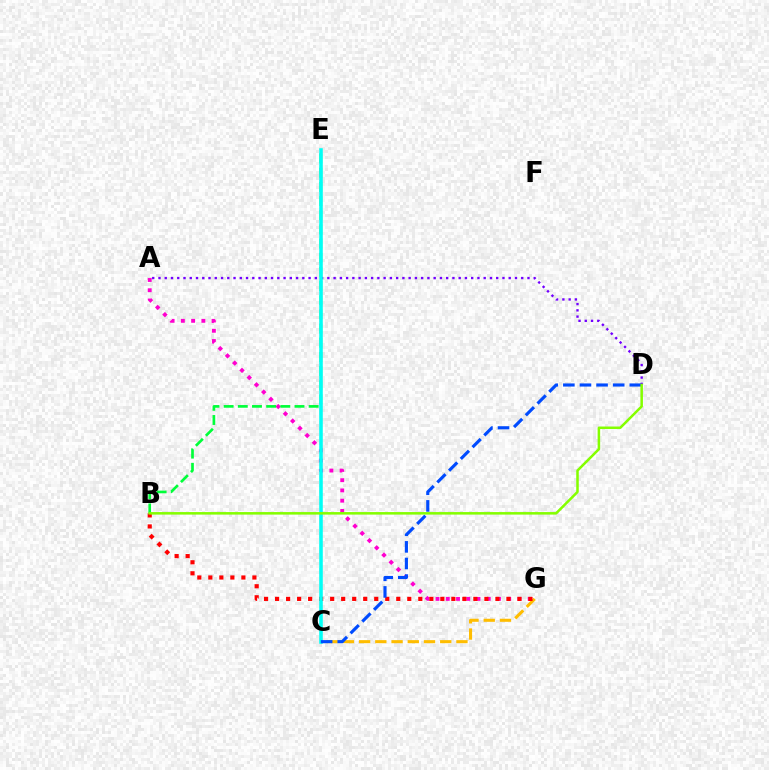{('A', 'D'): [{'color': '#7200ff', 'line_style': 'dotted', 'thickness': 1.7}], ('C', 'G'): [{'color': '#ffbd00', 'line_style': 'dashed', 'thickness': 2.2}], ('A', 'G'): [{'color': '#ff00cf', 'line_style': 'dotted', 'thickness': 2.78}], ('B', 'G'): [{'color': '#ff0000', 'line_style': 'dotted', 'thickness': 2.99}], ('B', 'E'): [{'color': '#00ff39', 'line_style': 'dashed', 'thickness': 1.92}], ('C', 'E'): [{'color': '#00fff6', 'line_style': 'solid', 'thickness': 2.56}], ('C', 'D'): [{'color': '#004bff', 'line_style': 'dashed', 'thickness': 2.26}], ('B', 'D'): [{'color': '#84ff00', 'line_style': 'solid', 'thickness': 1.82}]}